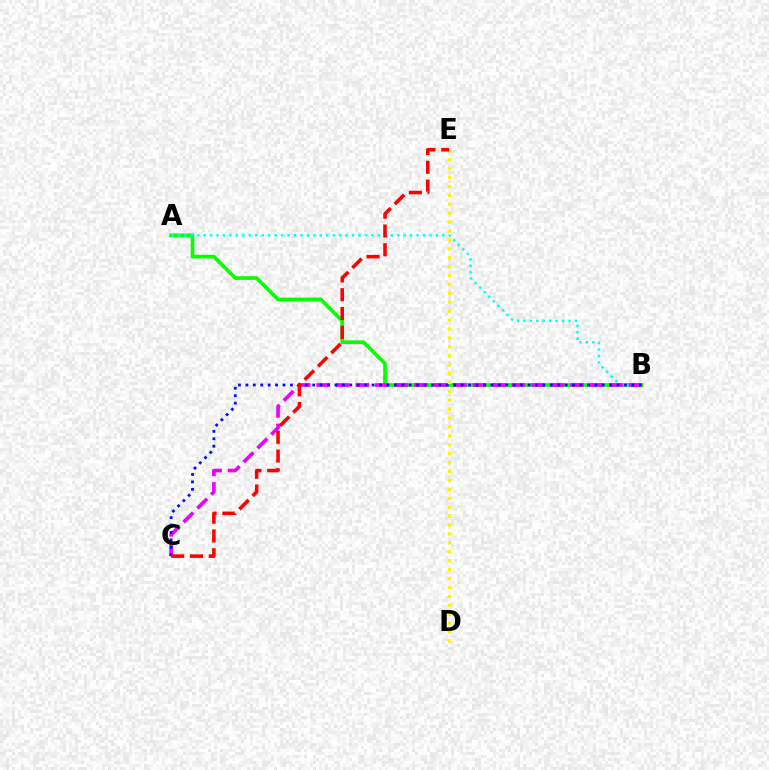{('A', 'B'): [{'color': '#08ff00', 'line_style': 'solid', 'thickness': 2.66}, {'color': '#00fff6', 'line_style': 'dotted', 'thickness': 1.75}], ('B', 'C'): [{'color': '#ee00ff', 'line_style': 'dashed', 'thickness': 2.65}, {'color': '#0010ff', 'line_style': 'dotted', 'thickness': 2.02}], ('D', 'E'): [{'color': '#fcf500', 'line_style': 'dotted', 'thickness': 2.42}], ('C', 'E'): [{'color': '#ff0000', 'line_style': 'dashed', 'thickness': 2.55}]}